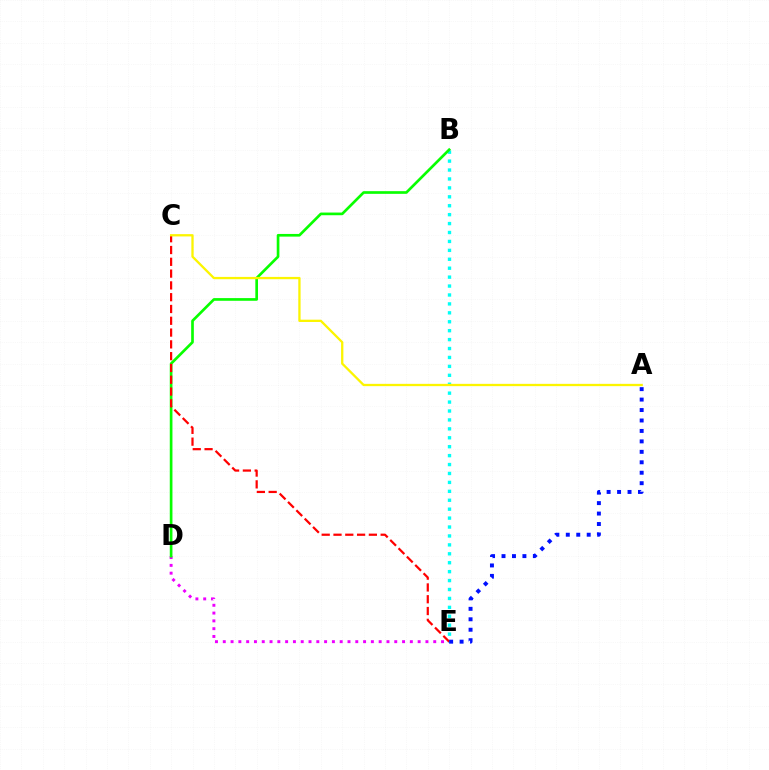{('B', 'E'): [{'color': '#00fff6', 'line_style': 'dotted', 'thickness': 2.42}], ('D', 'E'): [{'color': '#ee00ff', 'line_style': 'dotted', 'thickness': 2.12}], ('B', 'D'): [{'color': '#08ff00', 'line_style': 'solid', 'thickness': 1.93}], ('C', 'E'): [{'color': '#ff0000', 'line_style': 'dashed', 'thickness': 1.6}], ('A', 'C'): [{'color': '#fcf500', 'line_style': 'solid', 'thickness': 1.66}], ('A', 'E'): [{'color': '#0010ff', 'line_style': 'dotted', 'thickness': 2.84}]}